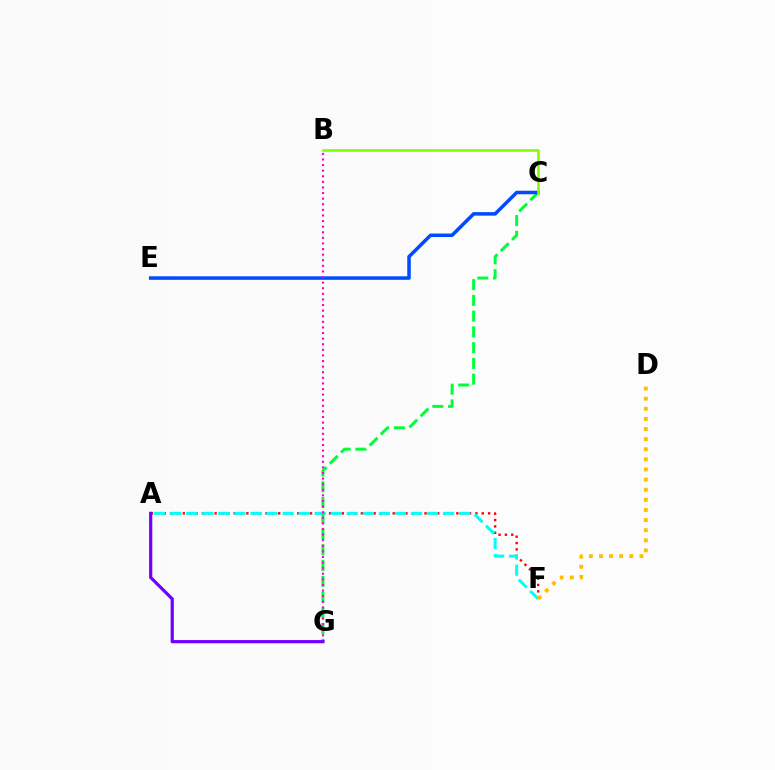{('A', 'F'): [{'color': '#ff0000', 'line_style': 'dotted', 'thickness': 1.73}, {'color': '#00fff6', 'line_style': 'dashed', 'thickness': 2.18}], ('C', 'G'): [{'color': '#00ff39', 'line_style': 'dashed', 'thickness': 2.14}], ('D', 'F'): [{'color': '#ffbd00', 'line_style': 'dotted', 'thickness': 2.75}], ('C', 'E'): [{'color': '#004bff', 'line_style': 'solid', 'thickness': 2.53}], ('B', 'C'): [{'color': '#84ff00', 'line_style': 'solid', 'thickness': 1.91}], ('B', 'G'): [{'color': '#ff00cf', 'line_style': 'dotted', 'thickness': 1.52}], ('A', 'G'): [{'color': '#7200ff', 'line_style': 'solid', 'thickness': 2.31}]}